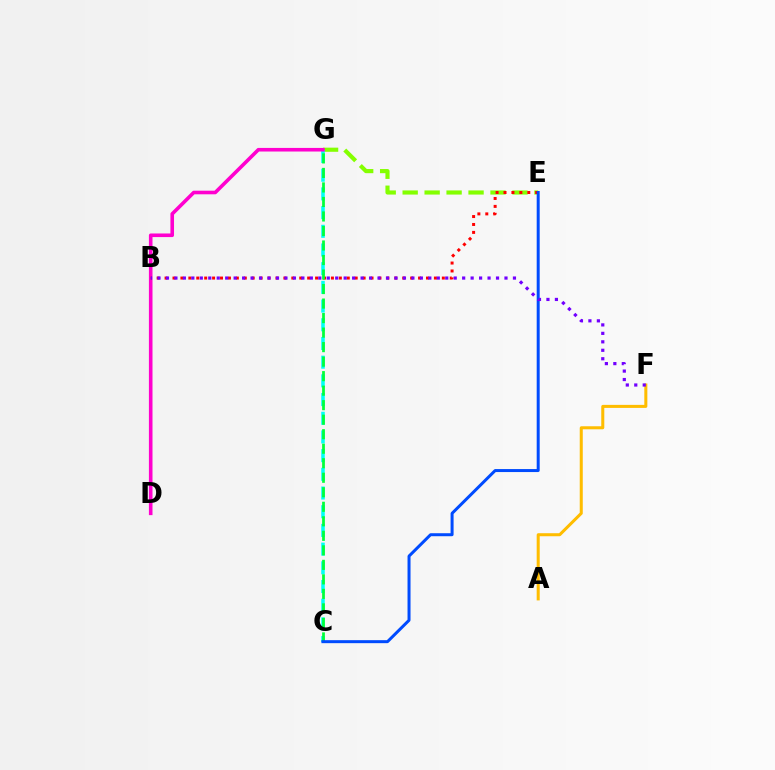{('A', 'F'): [{'color': '#ffbd00', 'line_style': 'solid', 'thickness': 2.18}], ('E', 'G'): [{'color': '#84ff00', 'line_style': 'dashed', 'thickness': 2.98}], ('C', 'G'): [{'color': '#00fff6', 'line_style': 'dashed', 'thickness': 2.54}, {'color': '#00ff39', 'line_style': 'dashed', 'thickness': 1.97}], ('D', 'G'): [{'color': '#ff00cf', 'line_style': 'solid', 'thickness': 2.59}], ('B', 'E'): [{'color': '#ff0000', 'line_style': 'dotted', 'thickness': 2.15}], ('C', 'E'): [{'color': '#004bff', 'line_style': 'solid', 'thickness': 2.16}], ('B', 'F'): [{'color': '#7200ff', 'line_style': 'dotted', 'thickness': 2.3}]}